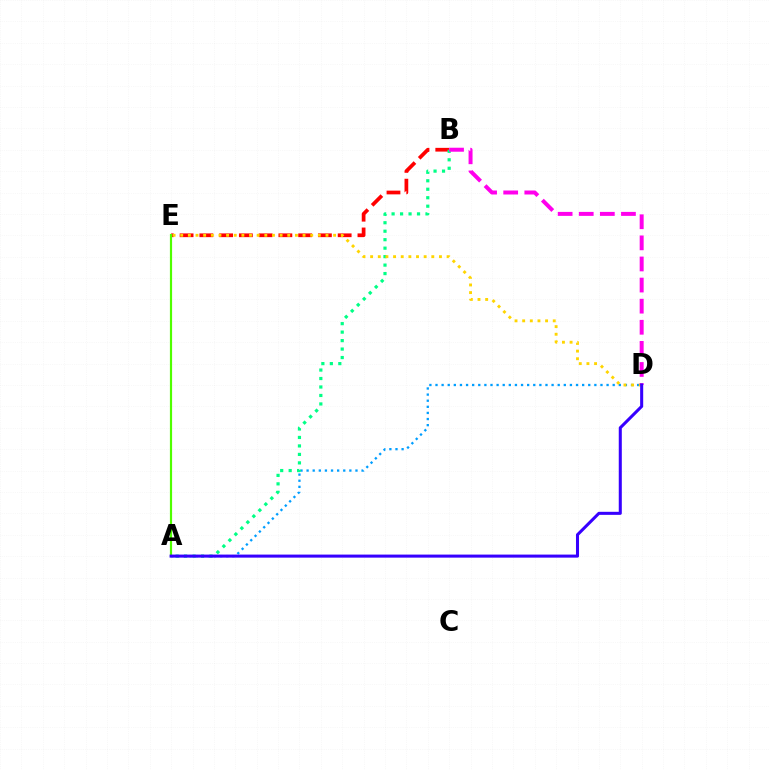{('A', 'D'): [{'color': '#009eff', 'line_style': 'dotted', 'thickness': 1.66}, {'color': '#3700ff', 'line_style': 'solid', 'thickness': 2.19}], ('B', 'E'): [{'color': '#ff0000', 'line_style': 'dashed', 'thickness': 2.68}], ('A', 'B'): [{'color': '#00ff86', 'line_style': 'dotted', 'thickness': 2.3}], ('D', 'E'): [{'color': '#ffd500', 'line_style': 'dotted', 'thickness': 2.08}], ('B', 'D'): [{'color': '#ff00ed', 'line_style': 'dashed', 'thickness': 2.87}], ('A', 'E'): [{'color': '#4fff00', 'line_style': 'solid', 'thickness': 1.58}]}